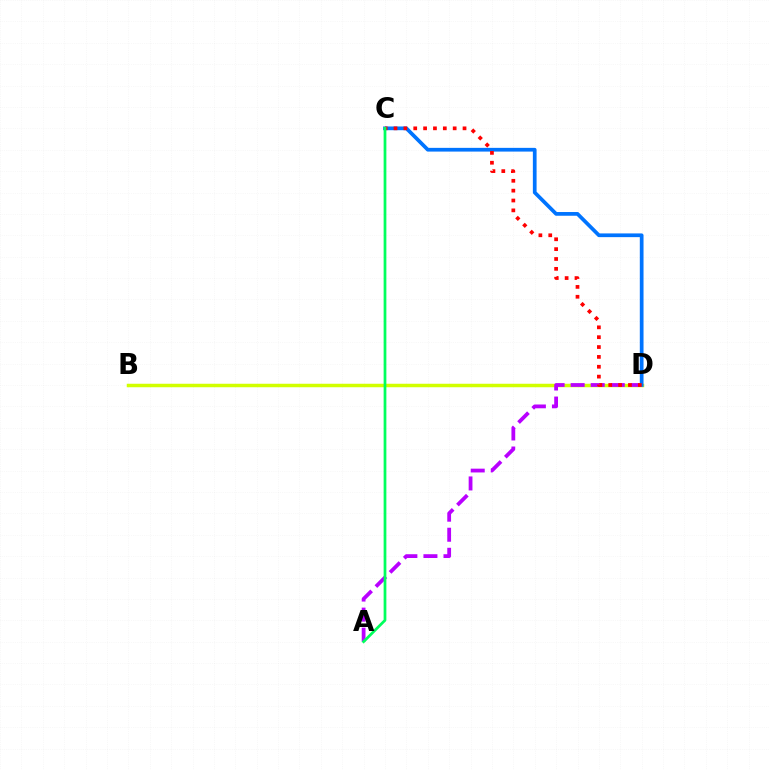{('B', 'D'): [{'color': '#d1ff00', 'line_style': 'solid', 'thickness': 2.52}], ('A', 'D'): [{'color': '#b900ff', 'line_style': 'dashed', 'thickness': 2.72}], ('C', 'D'): [{'color': '#0074ff', 'line_style': 'solid', 'thickness': 2.68}, {'color': '#ff0000', 'line_style': 'dotted', 'thickness': 2.68}], ('A', 'C'): [{'color': '#00ff5c', 'line_style': 'solid', 'thickness': 1.97}]}